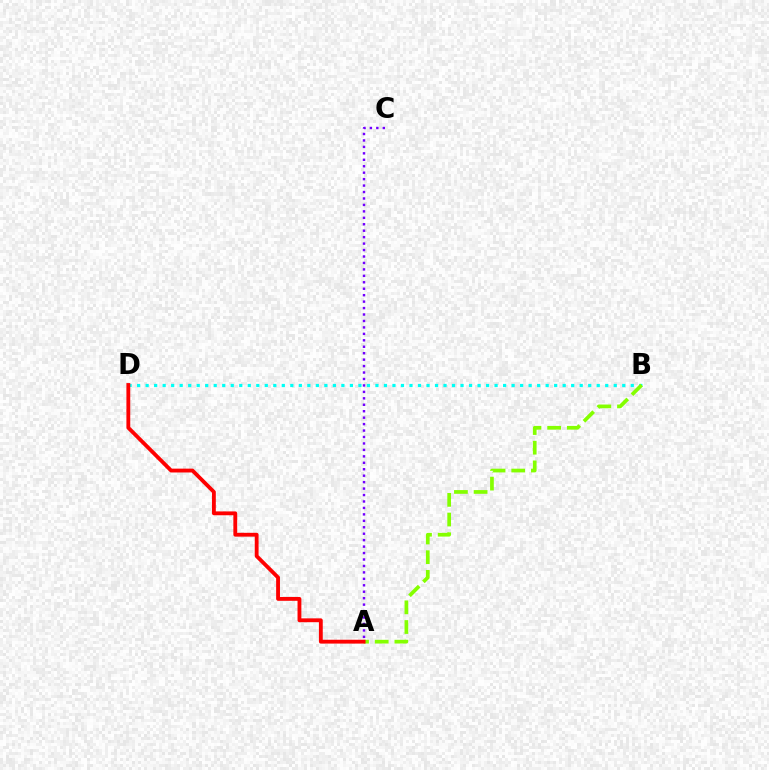{('A', 'C'): [{'color': '#7200ff', 'line_style': 'dotted', 'thickness': 1.75}], ('B', 'D'): [{'color': '#00fff6', 'line_style': 'dotted', 'thickness': 2.31}], ('A', 'B'): [{'color': '#84ff00', 'line_style': 'dashed', 'thickness': 2.67}], ('A', 'D'): [{'color': '#ff0000', 'line_style': 'solid', 'thickness': 2.76}]}